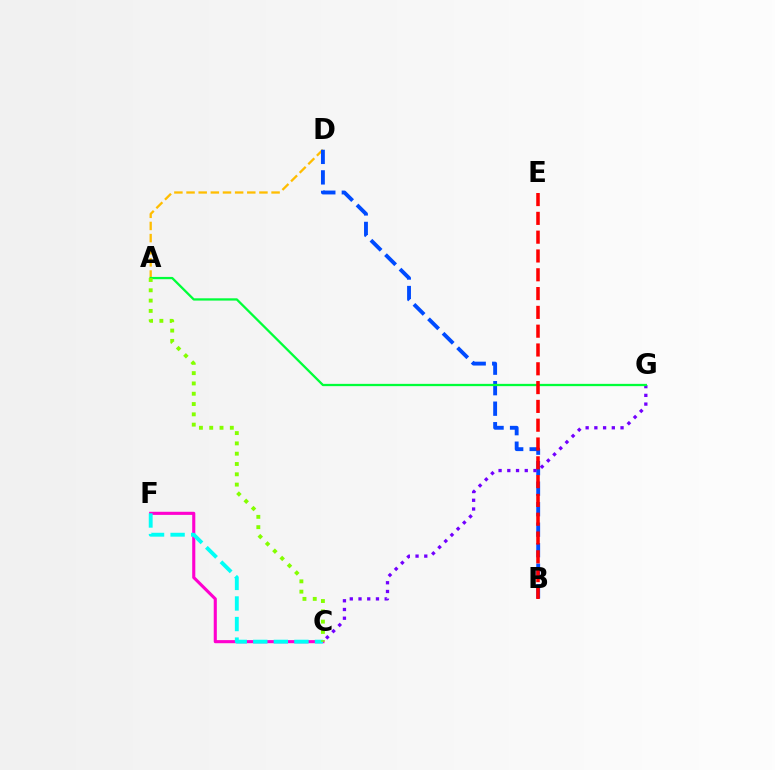{('A', 'D'): [{'color': '#ffbd00', 'line_style': 'dashed', 'thickness': 1.65}], ('C', 'F'): [{'color': '#ff00cf', 'line_style': 'solid', 'thickness': 2.23}, {'color': '#00fff6', 'line_style': 'dashed', 'thickness': 2.79}], ('B', 'D'): [{'color': '#004bff', 'line_style': 'dashed', 'thickness': 2.79}], ('C', 'G'): [{'color': '#7200ff', 'line_style': 'dotted', 'thickness': 2.37}], ('A', 'G'): [{'color': '#00ff39', 'line_style': 'solid', 'thickness': 1.64}], ('B', 'E'): [{'color': '#ff0000', 'line_style': 'dashed', 'thickness': 2.55}], ('A', 'C'): [{'color': '#84ff00', 'line_style': 'dotted', 'thickness': 2.8}]}